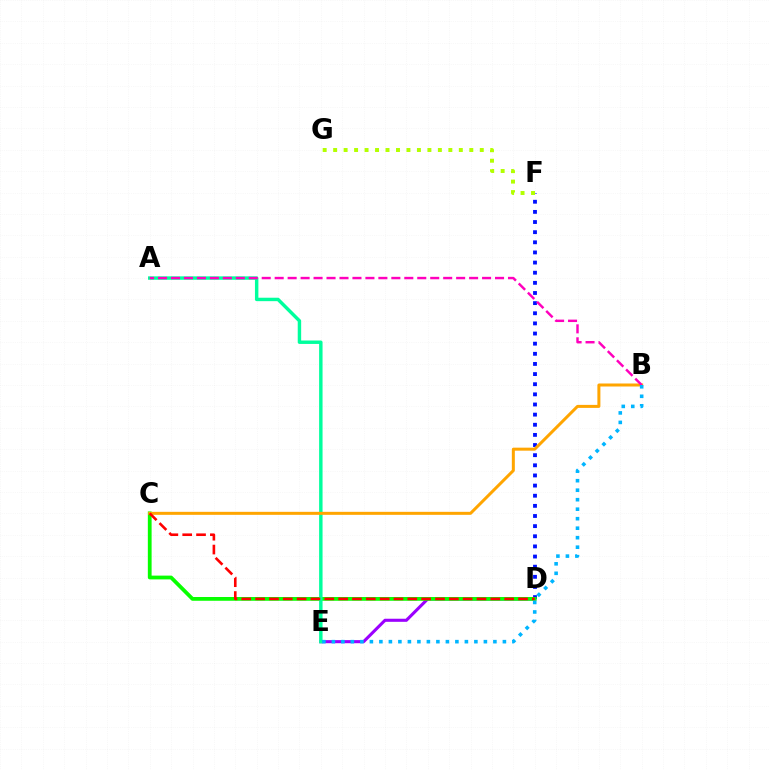{('D', 'E'): [{'color': '#9b00ff', 'line_style': 'solid', 'thickness': 2.22}], ('D', 'F'): [{'color': '#0010ff', 'line_style': 'dotted', 'thickness': 2.75}], ('C', 'D'): [{'color': '#08ff00', 'line_style': 'solid', 'thickness': 2.72}, {'color': '#ff0000', 'line_style': 'dashed', 'thickness': 1.88}], ('F', 'G'): [{'color': '#b3ff00', 'line_style': 'dotted', 'thickness': 2.85}], ('A', 'E'): [{'color': '#00ff9d', 'line_style': 'solid', 'thickness': 2.47}], ('B', 'C'): [{'color': '#ffa500', 'line_style': 'solid', 'thickness': 2.16}], ('A', 'B'): [{'color': '#ff00bd', 'line_style': 'dashed', 'thickness': 1.76}], ('B', 'E'): [{'color': '#00b5ff', 'line_style': 'dotted', 'thickness': 2.58}]}